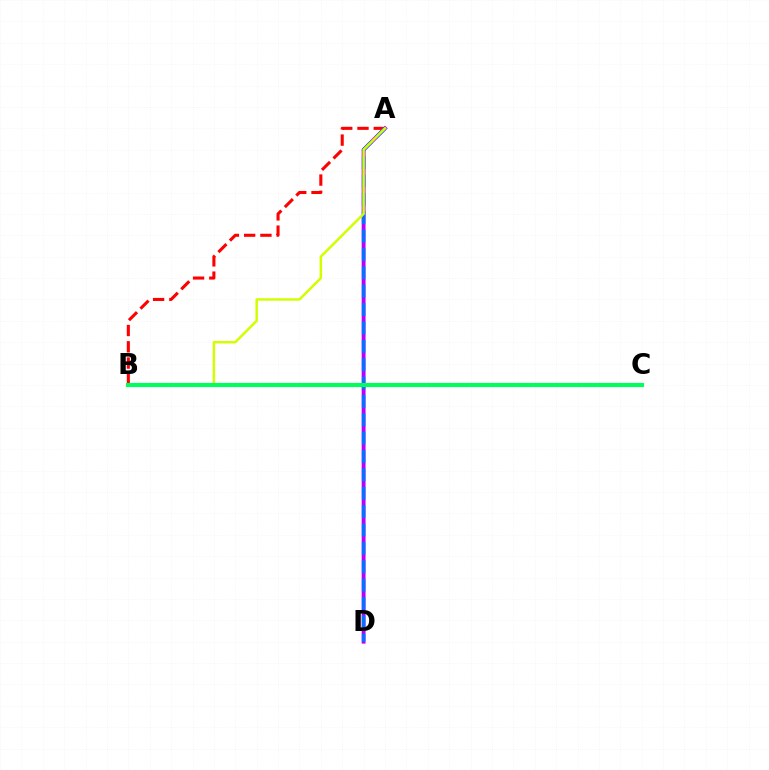{('A', 'B'): [{'color': '#ff0000', 'line_style': 'dashed', 'thickness': 2.21}, {'color': '#d1ff00', 'line_style': 'solid', 'thickness': 1.79}], ('A', 'D'): [{'color': '#b900ff', 'line_style': 'solid', 'thickness': 2.79}, {'color': '#0074ff', 'line_style': 'dashed', 'thickness': 2.5}], ('B', 'C'): [{'color': '#00ff5c', 'line_style': 'solid', 'thickness': 2.97}]}